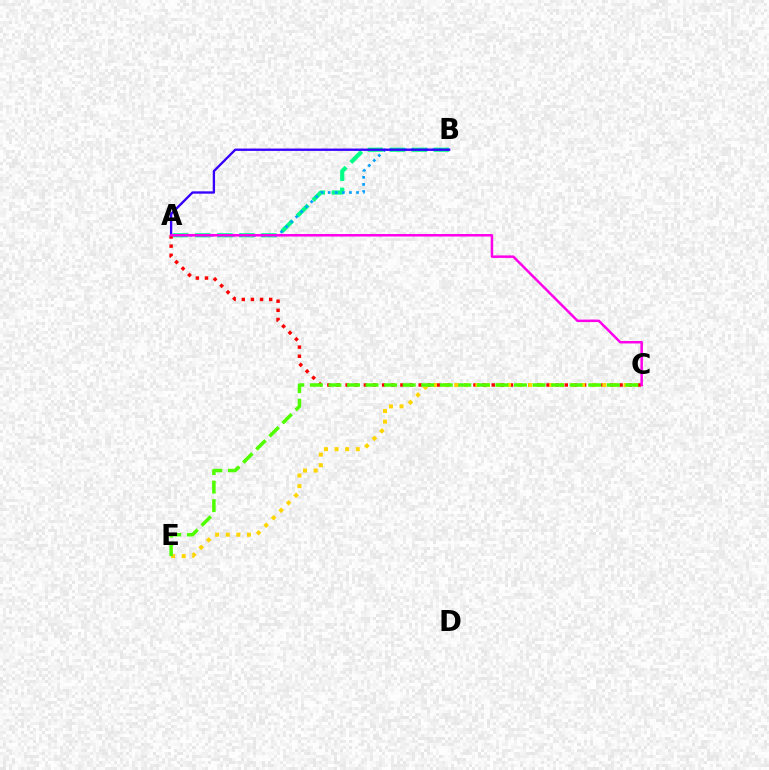{('A', 'B'): [{'color': '#00ff86', 'line_style': 'dashed', 'thickness': 3.0}, {'color': '#009eff', 'line_style': 'dotted', 'thickness': 1.93}, {'color': '#3700ff', 'line_style': 'solid', 'thickness': 1.69}], ('A', 'C'): [{'color': '#ff0000', 'line_style': 'dotted', 'thickness': 2.48}, {'color': '#ff00ed', 'line_style': 'solid', 'thickness': 1.8}], ('C', 'E'): [{'color': '#ffd500', 'line_style': 'dotted', 'thickness': 2.87}, {'color': '#4fff00', 'line_style': 'dashed', 'thickness': 2.52}]}